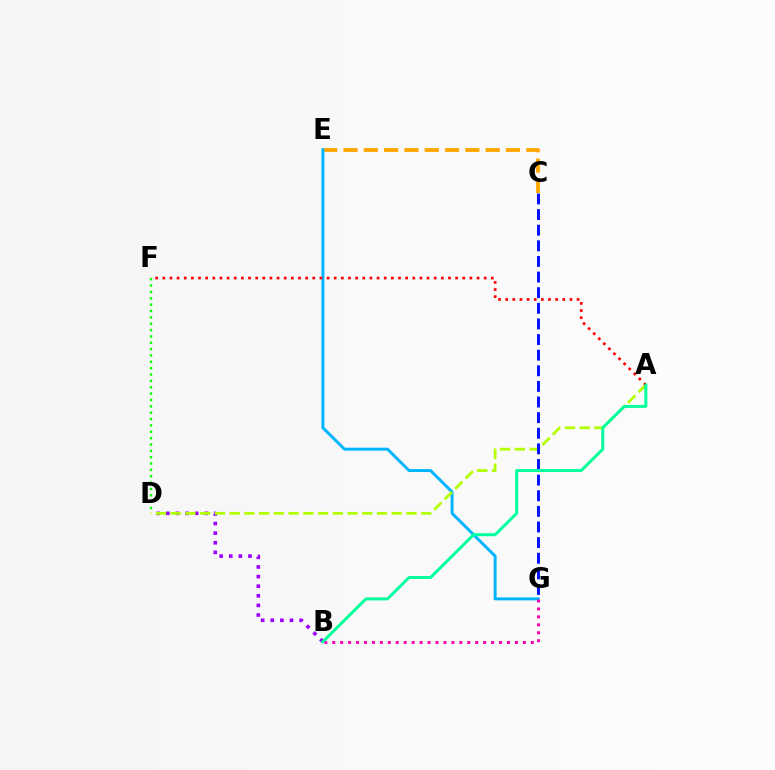{('B', 'D'): [{'color': '#9b00ff', 'line_style': 'dotted', 'thickness': 2.61}], ('C', 'E'): [{'color': '#ffa500', 'line_style': 'dashed', 'thickness': 2.76}], ('E', 'G'): [{'color': '#00b5ff', 'line_style': 'solid', 'thickness': 2.13}], ('A', 'D'): [{'color': '#b3ff00', 'line_style': 'dashed', 'thickness': 2.0}], ('A', 'F'): [{'color': '#ff0000', 'line_style': 'dotted', 'thickness': 1.94}], ('B', 'G'): [{'color': '#ff00bd', 'line_style': 'dotted', 'thickness': 2.16}], ('C', 'G'): [{'color': '#0010ff', 'line_style': 'dashed', 'thickness': 2.12}], ('A', 'B'): [{'color': '#00ff9d', 'line_style': 'solid', 'thickness': 2.15}], ('D', 'F'): [{'color': '#08ff00', 'line_style': 'dotted', 'thickness': 1.73}]}